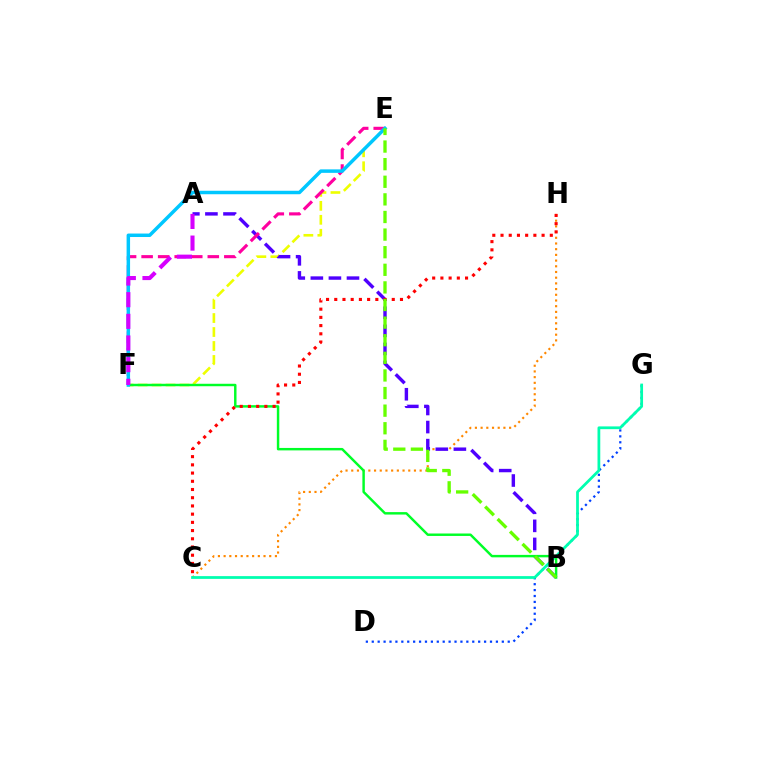{('C', 'H'): [{'color': '#ff8800', 'line_style': 'dotted', 'thickness': 1.55}, {'color': '#ff0000', 'line_style': 'dotted', 'thickness': 2.23}], ('E', 'F'): [{'color': '#eeff00', 'line_style': 'dashed', 'thickness': 1.9}, {'color': '#ff00a0', 'line_style': 'dashed', 'thickness': 2.25}, {'color': '#00c7ff', 'line_style': 'solid', 'thickness': 2.5}], ('A', 'B'): [{'color': '#4f00ff', 'line_style': 'dashed', 'thickness': 2.45}], ('D', 'G'): [{'color': '#003fff', 'line_style': 'dotted', 'thickness': 1.61}], ('C', 'G'): [{'color': '#00ffaf', 'line_style': 'solid', 'thickness': 1.99}], ('B', 'F'): [{'color': '#00ff27', 'line_style': 'solid', 'thickness': 1.76}], ('B', 'E'): [{'color': '#66ff00', 'line_style': 'dashed', 'thickness': 2.39}], ('A', 'F'): [{'color': '#d600ff', 'line_style': 'dashed', 'thickness': 2.94}]}